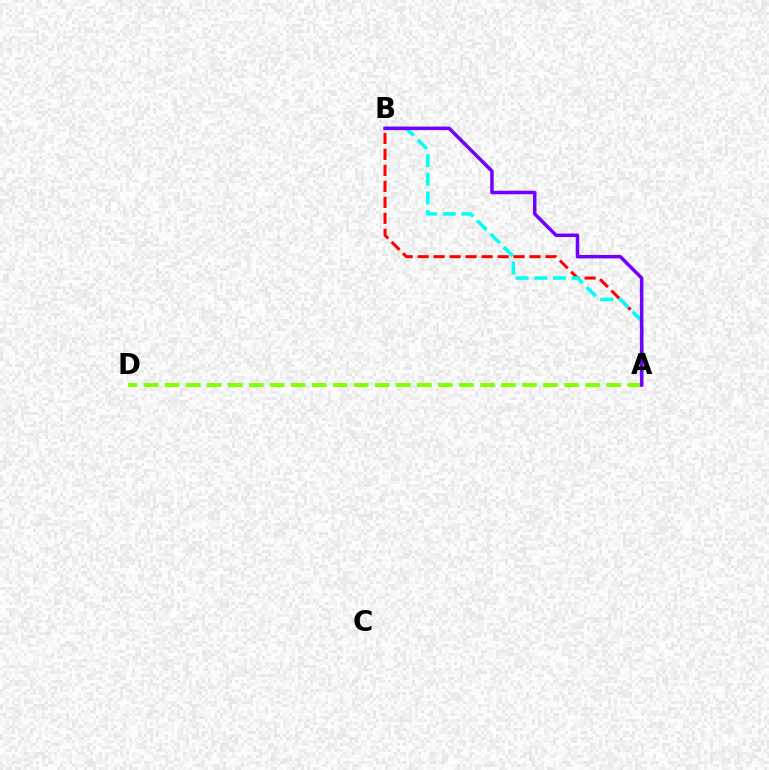{('A', 'B'): [{'color': '#ff0000', 'line_style': 'dashed', 'thickness': 2.17}, {'color': '#00fff6', 'line_style': 'dashed', 'thickness': 2.54}, {'color': '#7200ff', 'line_style': 'solid', 'thickness': 2.53}], ('A', 'D'): [{'color': '#84ff00', 'line_style': 'dashed', 'thickness': 2.86}]}